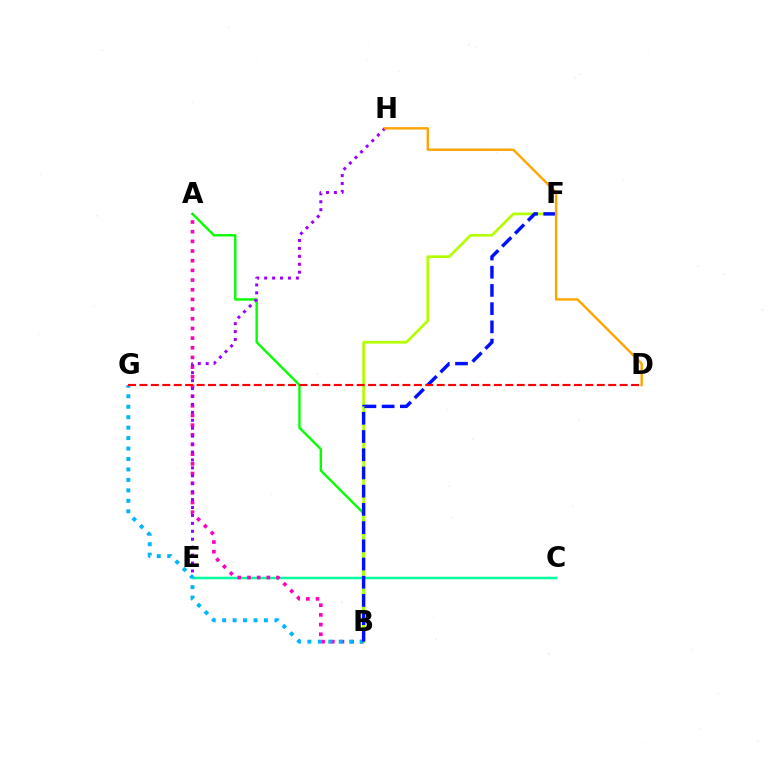{('C', 'E'): [{'color': '#00ff9d', 'line_style': 'solid', 'thickness': 1.79}], ('A', 'B'): [{'color': '#08ff00', 'line_style': 'solid', 'thickness': 1.73}, {'color': '#ff00bd', 'line_style': 'dotted', 'thickness': 2.63}], ('E', 'H'): [{'color': '#9b00ff', 'line_style': 'dotted', 'thickness': 2.15}], ('B', 'F'): [{'color': '#b3ff00', 'line_style': 'solid', 'thickness': 1.95}, {'color': '#0010ff', 'line_style': 'dashed', 'thickness': 2.47}], ('B', 'G'): [{'color': '#00b5ff', 'line_style': 'dotted', 'thickness': 2.84}], ('D', 'G'): [{'color': '#ff0000', 'line_style': 'dashed', 'thickness': 1.55}], ('D', 'H'): [{'color': '#ffa500', 'line_style': 'solid', 'thickness': 1.73}]}